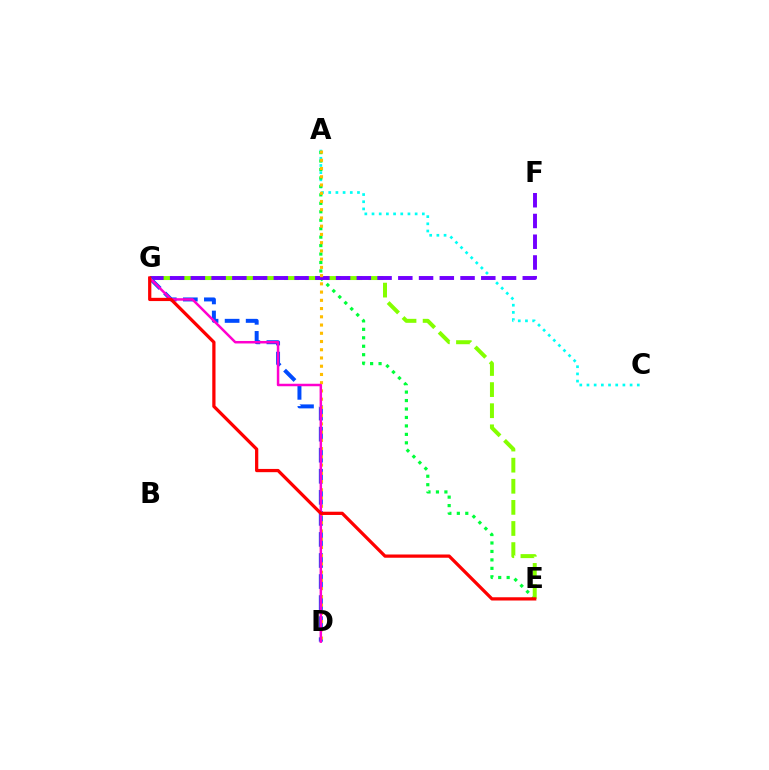{('A', 'C'): [{'color': '#00fff6', 'line_style': 'dotted', 'thickness': 1.95}], ('A', 'E'): [{'color': '#00ff39', 'line_style': 'dotted', 'thickness': 2.3}], ('E', 'G'): [{'color': '#84ff00', 'line_style': 'dashed', 'thickness': 2.87}, {'color': '#ff0000', 'line_style': 'solid', 'thickness': 2.34}], ('F', 'G'): [{'color': '#7200ff', 'line_style': 'dashed', 'thickness': 2.82}], ('D', 'G'): [{'color': '#004bff', 'line_style': 'dashed', 'thickness': 2.86}, {'color': '#ff00cf', 'line_style': 'solid', 'thickness': 1.79}], ('A', 'D'): [{'color': '#ffbd00', 'line_style': 'dotted', 'thickness': 2.24}]}